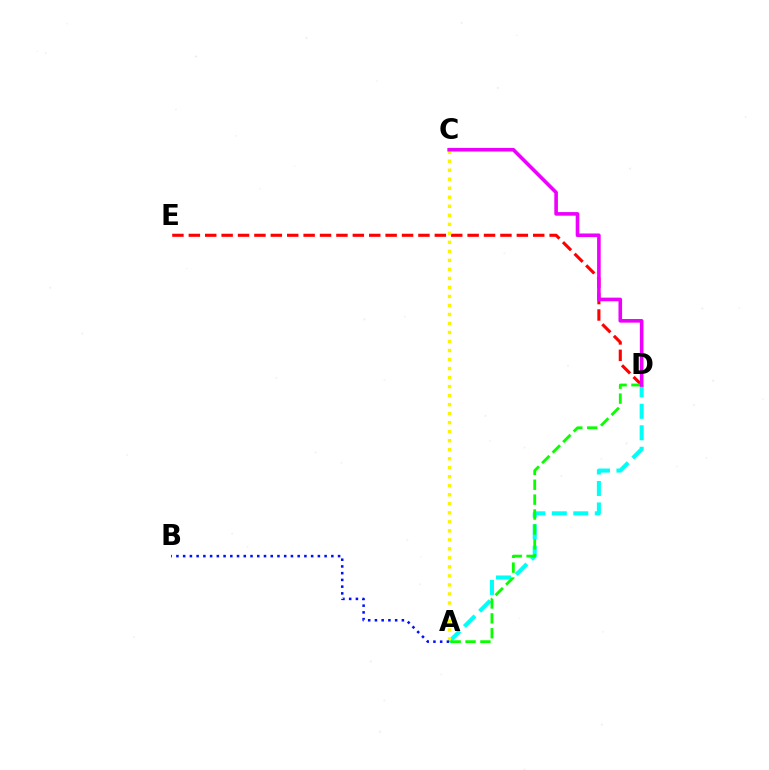{('A', 'D'): [{'color': '#00fff6', 'line_style': 'dashed', 'thickness': 2.92}, {'color': '#08ff00', 'line_style': 'dashed', 'thickness': 2.02}], ('D', 'E'): [{'color': '#ff0000', 'line_style': 'dashed', 'thickness': 2.23}], ('A', 'C'): [{'color': '#fcf500', 'line_style': 'dotted', 'thickness': 2.45}], ('A', 'B'): [{'color': '#0010ff', 'line_style': 'dotted', 'thickness': 1.83}], ('C', 'D'): [{'color': '#ee00ff', 'line_style': 'solid', 'thickness': 2.59}]}